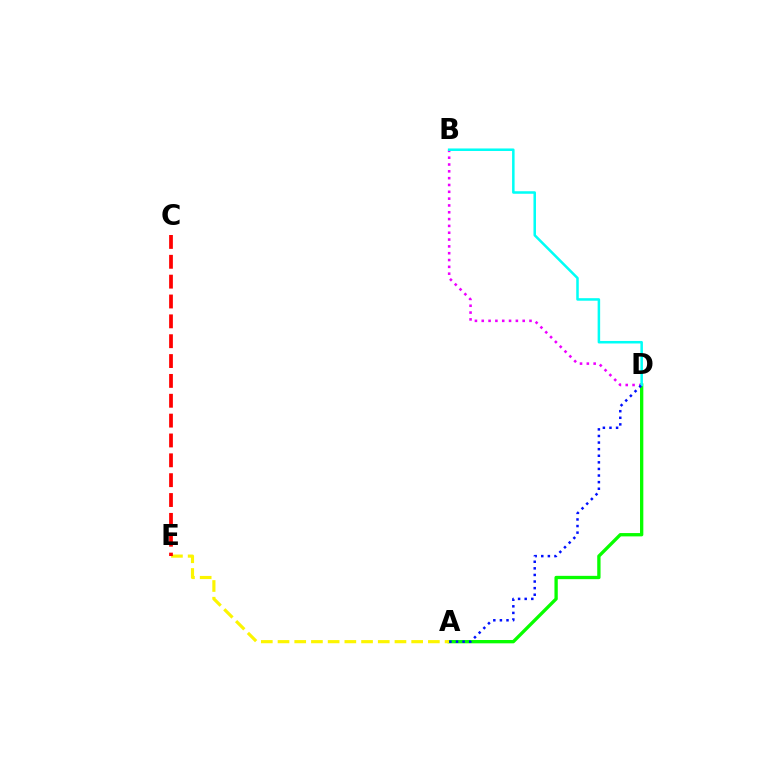{('A', 'D'): [{'color': '#08ff00', 'line_style': 'solid', 'thickness': 2.39}, {'color': '#0010ff', 'line_style': 'dotted', 'thickness': 1.79}], ('A', 'E'): [{'color': '#fcf500', 'line_style': 'dashed', 'thickness': 2.27}], ('B', 'D'): [{'color': '#ee00ff', 'line_style': 'dotted', 'thickness': 1.85}, {'color': '#00fff6', 'line_style': 'solid', 'thickness': 1.82}], ('C', 'E'): [{'color': '#ff0000', 'line_style': 'dashed', 'thickness': 2.7}]}